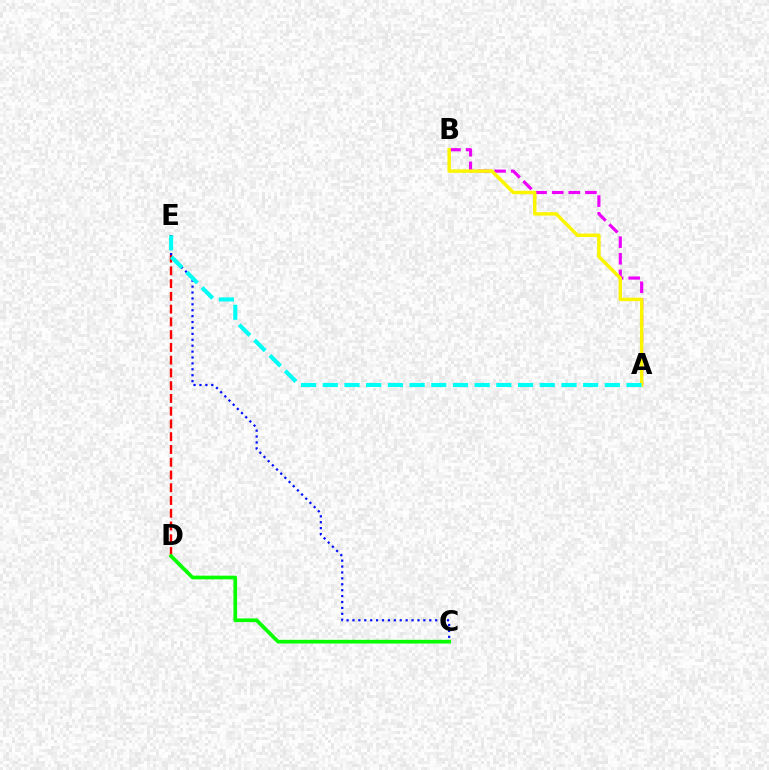{('D', 'E'): [{'color': '#ff0000', 'line_style': 'dashed', 'thickness': 1.73}], ('A', 'B'): [{'color': '#ee00ff', 'line_style': 'dashed', 'thickness': 2.26}, {'color': '#fcf500', 'line_style': 'solid', 'thickness': 2.49}], ('C', 'E'): [{'color': '#0010ff', 'line_style': 'dotted', 'thickness': 1.61}], ('C', 'D'): [{'color': '#08ff00', 'line_style': 'solid', 'thickness': 2.67}], ('A', 'E'): [{'color': '#00fff6', 'line_style': 'dashed', 'thickness': 2.95}]}